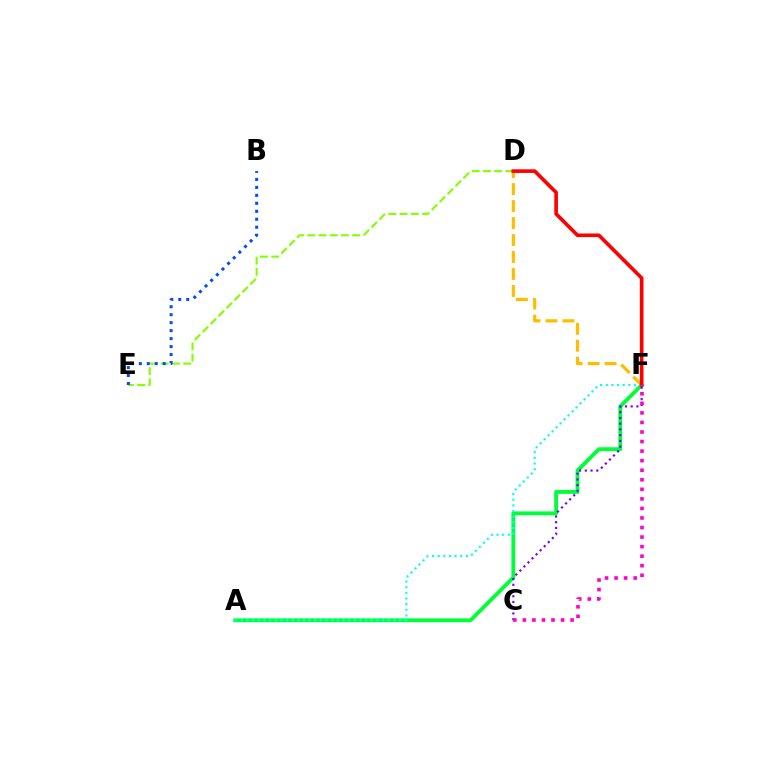{('D', 'F'): [{'color': '#ffbd00', 'line_style': 'dashed', 'thickness': 2.31}, {'color': '#ff0000', 'line_style': 'solid', 'thickness': 2.62}], ('A', 'F'): [{'color': '#00ff39', 'line_style': 'solid', 'thickness': 2.77}, {'color': '#00fff6', 'line_style': 'dotted', 'thickness': 1.53}], ('D', 'E'): [{'color': '#84ff00', 'line_style': 'dashed', 'thickness': 1.53}], ('C', 'F'): [{'color': '#7200ff', 'line_style': 'dotted', 'thickness': 1.56}, {'color': '#ff00cf', 'line_style': 'dotted', 'thickness': 2.6}], ('B', 'E'): [{'color': '#004bff', 'line_style': 'dotted', 'thickness': 2.17}]}